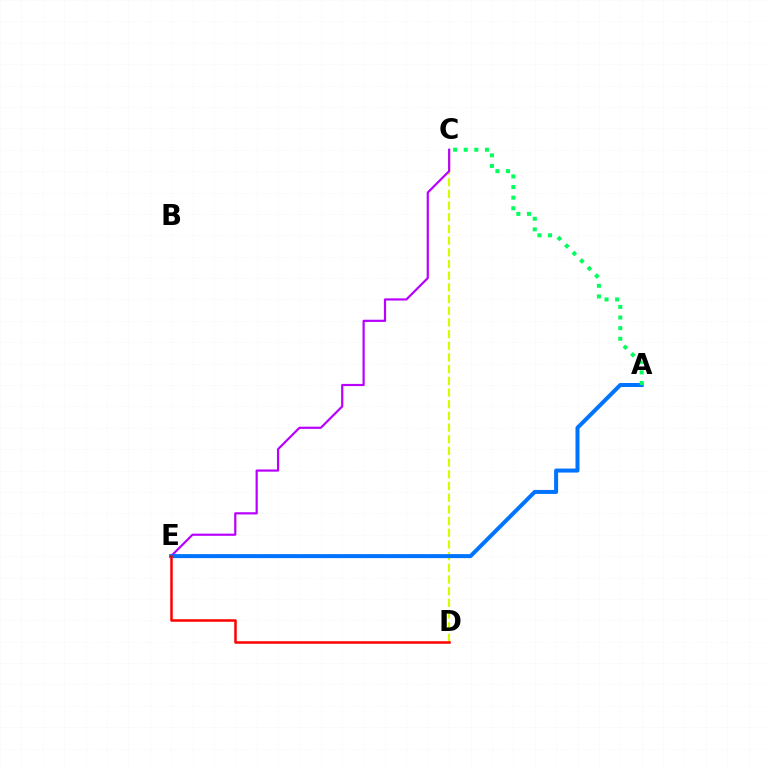{('C', 'D'): [{'color': '#d1ff00', 'line_style': 'dashed', 'thickness': 1.59}], ('C', 'E'): [{'color': '#b900ff', 'line_style': 'solid', 'thickness': 1.58}], ('A', 'E'): [{'color': '#0074ff', 'line_style': 'solid', 'thickness': 2.89}], ('A', 'C'): [{'color': '#00ff5c', 'line_style': 'dotted', 'thickness': 2.89}], ('D', 'E'): [{'color': '#ff0000', 'line_style': 'solid', 'thickness': 1.81}]}